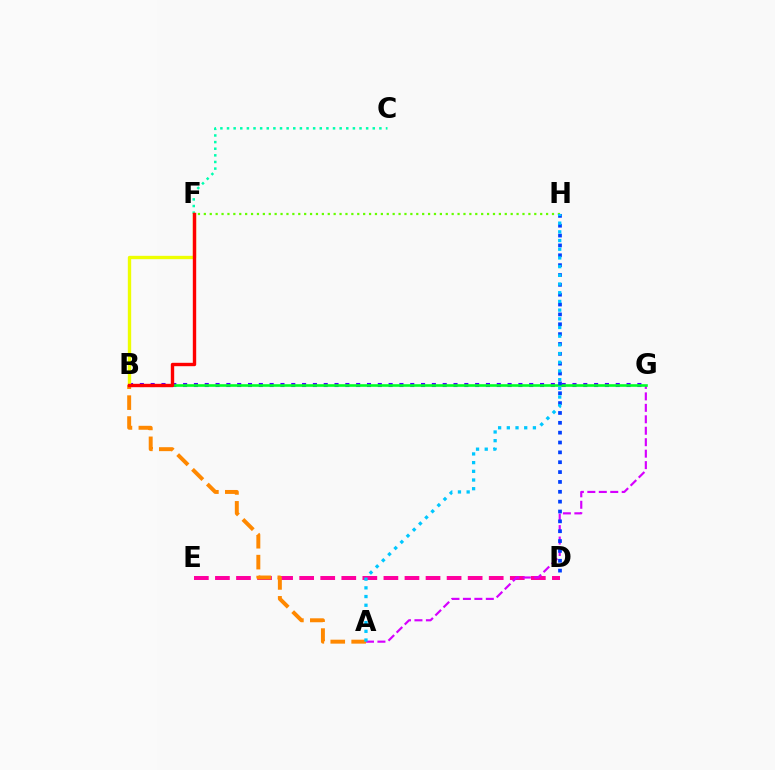{('C', 'F'): [{'color': '#00ffaf', 'line_style': 'dotted', 'thickness': 1.8}], ('D', 'E'): [{'color': '#ff00a0', 'line_style': 'dashed', 'thickness': 2.86}], ('F', 'H'): [{'color': '#66ff00', 'line_style': 'dotted', 'thickness': 1.6}], ('A', 'G'): [{'color': '#d600ff', 'line_style': 'dashed', 'thickness': 1.56}], ('B', 'G'): [{'color': '#4f00ff', 'line_style': 'dotted', 'thickness': 2.94}, {'color': '#00ff27', 'line_style': 'solid', 'thickness': 1.88}], ('B', 'F'): [{'color': '#eeff00', 'line_style': 'solid', 'thickness': 2.41}, {'color': '#ff0000', 'line_style': 'solid', 'thickness': 2.44}], ('A', 'B'): [{'color': '#ff8800', 'line_style': 'dashed', 'thickness': 2.84}], ('D', 'H'): [{'color': '#003fff', 'line_style': 'dotted', 'thickness': 2.68}], ('A', 'H'): [{'color': '#00c7ff', 'line_style': 'dotted', 'thickness': 2.36}]}